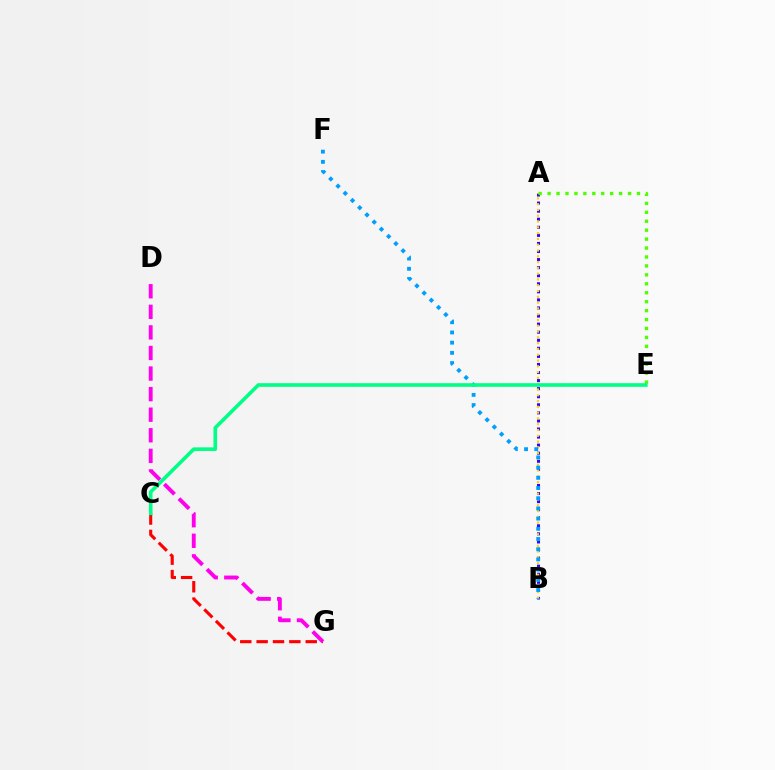{('A', 'B'): [{'color': '#3700ff', 'line_style': 'dotted', 'thickness': 2.19}, {'color': '#ffd500', 'line_style': 'dotted', 'thickness': 1.57}], ('A', 'E'): [{'color': '#4fff00', 'line_style': 'dotted', 'thickness': 2.43}], ('B', 'F'): [{'color': '#009eff', 'line_style': 'dotted', 'thickness': 2.77}], ('C', 'G'): [{'color': '#ff0000', 'line_style': 'dashed', 'thickness': 2.22}], ('D', 'G'): [{'color': '#ff00ed', 'line_style': 'dashed', 'thickness': 2.79}], ('C', 'E'): [{'color': '#00ff86', 'line_style': 'solid', 'thickness': 2.6}]}